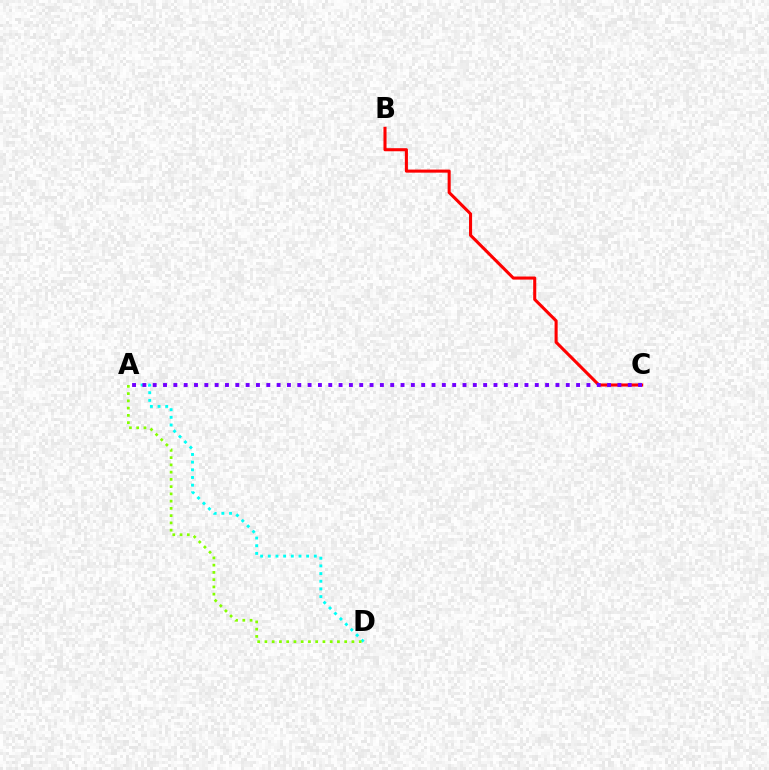{('B', 'C'): [{'color': '#ff0000', 'line_style': 'solid', 'thickness': 2.21}], ('A', 'D'): [{'color': '#00fff6', 'line_style': 'dotted', 'thickness': 2.08}, {'color': '#84ff00', 'line_style': 'dotted', 'thickness': 1.97}], ('A', 'C'): [{'color': '#7200ff', 'line_style': 'dotted', 'thickness': 2.81}]}